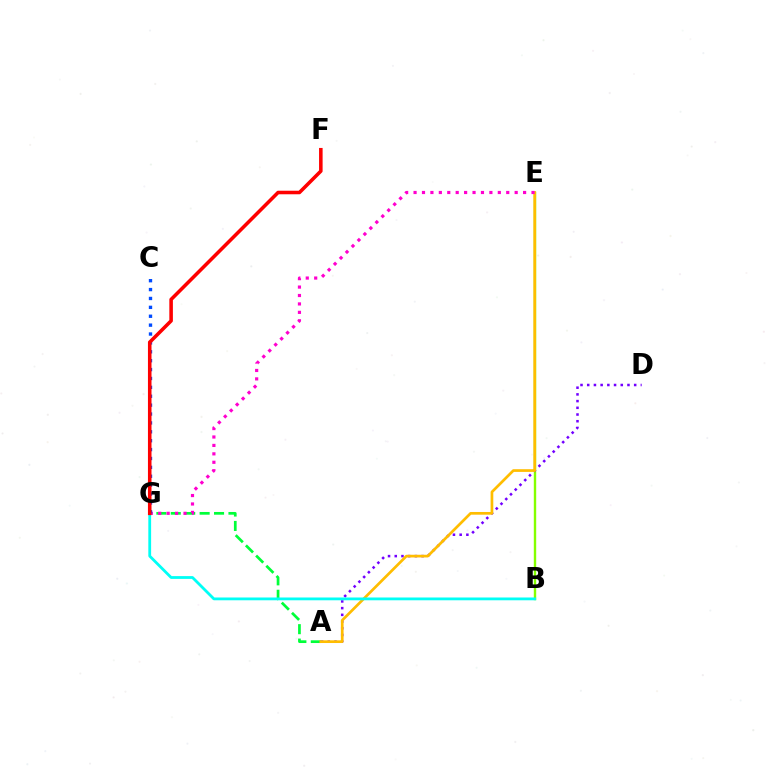{('A', 'G'): [{'color': '#00ff39', 'line_style': 'dashed', 'thickness': 1.96}], ('B', 'E'): [{'color': '#84ff00', 'line_style': 'solid', 'thickness': 1.73}], ('A', 'D'): [{'color': '#7200ff', 'line_style': 'dotted', 'thickness': 1.82}], ('A', 'E'): [{'color': '#ffbd00', 'line_style': 'solid', 'thickness': 1.95}], ('E', 'G'): [{'color': '#ff00cf', 'line_style': 'dotted', 'thickness': 2.29}], ('B', 'G'): [{'color': '#00fff6', 'line_style': 'solid', 'thickness': 2.01}], ('C', 'G'): [{'color': '#004bff', 'line_style': 'dotted', 'thickness': 2.42}], ('F', 'G'): [{'color': '#ff0000', 'line_style': 'solid', 'thickness': 2.56}]}